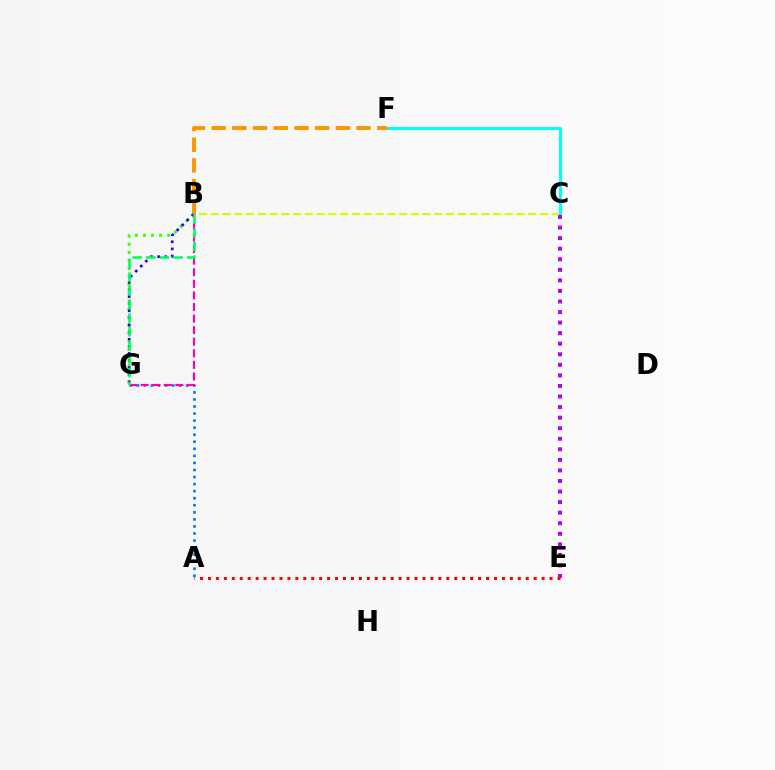{('A', 'G'): [{'color': '#0074ff', 'line_style': 'dotted', 'thickness': 1.92}], ('B', 'C'): [{'color': '#d1ff00', 'line_style': 'dashed', 'thickness': 1.6}], ('B', 'G'): [{'color': '#3dff00', 'line_style': 'dotted', 'thickness': 2.2}, {'color': '#2500ff', 'line_style': 'dotted', 'thickness': 1.93}, {'color': '#ff00ac', 'line_style': 'dashed', 'thickness': 1.57}, {'color': '#00ff5c', 'line_style': 'dashed', 'thickness': 1.85}], ('C', 'F'): [{'color': '#00fff6', 'line_style': 'solid', 'thickness': 2.22}], ('C', 'E'): [{'color': '#b900ff', 'line_style': 'dotted', 'thickness': 2.87}], ('B', 'F'): [{'color': '#ff9400', 'line_style': 'dashed', 'thickness': 2.81}], ('A', 'E'): [{'color': '#ff0000', 'line_style': 'dotted', 'thickness': 2.16}]}